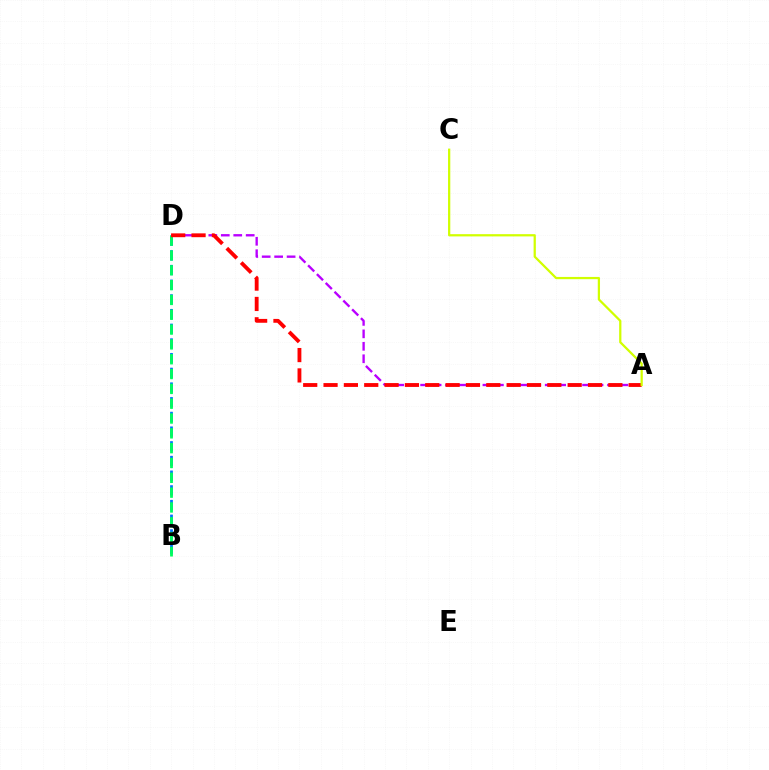{('A', 'D'): [{'color': '#b900ff', 'line_style': 'dashed', 'thickness': 1.69}, {'color': '#ff0000', 'line_style': 'dashed', 'thickness': 2.76}], ('B', 'D'): [{'color': '#0074ff', 'line_style': 'dashed', 'thickness': 2.0}, {'color': '#00ff5c', 'line_style': 'dashed', 'thickness': 2.01}], ('A', 'C'): [{'color': '#d1ff00', 'line_style': 'solid', 'thickness': 1.62}]}